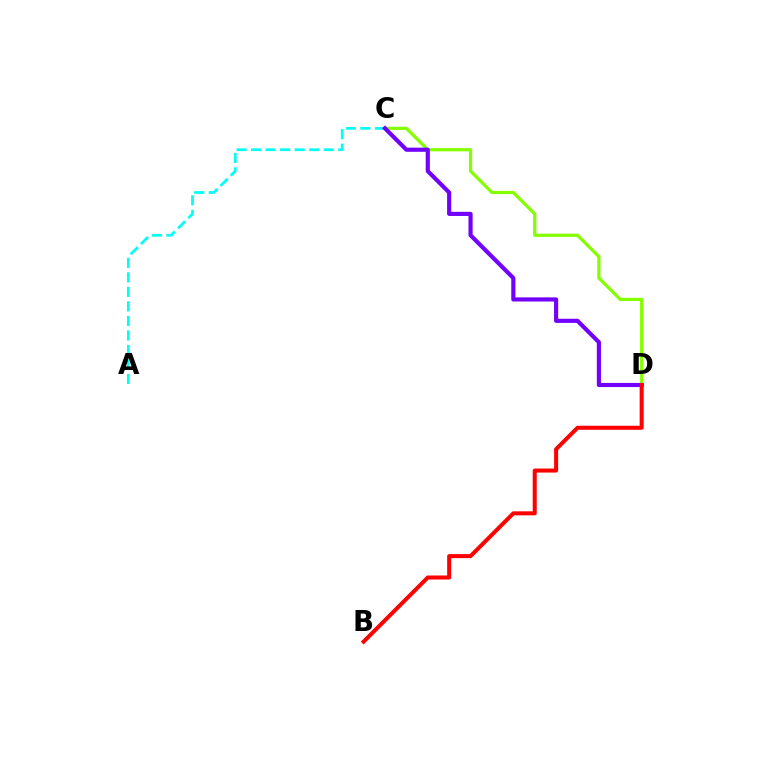{('C', 'D'): [{'color': '#84ff00', 'line_style': 'solid', 'thickness': 2.32}, {'color': '#7200ff', 'line_style': 'solid', 'thickness': 2.98}], ('A', 'C'): [{'color': '#00fff6', 'line_style': 'dashed', 'thickness': 1.97}], ('B', 'D'): [{'color': '#ff0000', 'line_style': 'solid', 'thickness': 2.9}]}